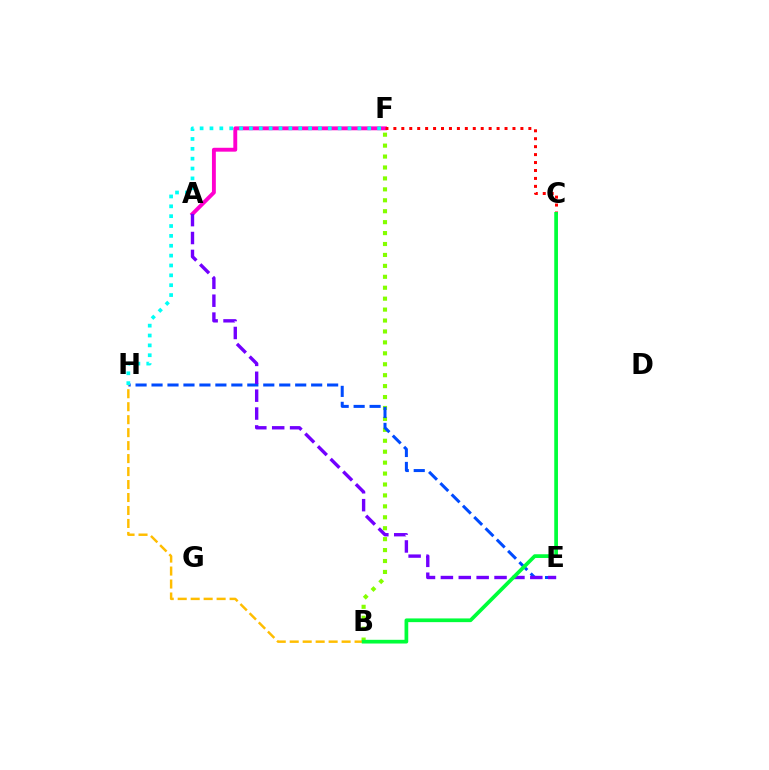{('A', 'F'): [{'color': '#ff00cf', 'line_style': 'solid', 'thickness': 2.8}], ('B', 'F'): [{'color': '#84ff00', 'line_style': 'dotted', 'thickness': 2.97}], ('E', 'H'): [{'color': '#004bff', 'line_style': 'dashed', 'thickness': 2.17}], ('F', 'H'): [{'color': '#00fff6', 'line_style': 'dotted', 'thickness': 2.68}], ('B', 'H'): [{'color': '#ffbd00', 'line_style': 'dashed', 'thickness': 1.76}], ('C', 'F'): [{'color': '#ff0000', 'line_style': 'dotted', 'thickness': 2.16}], ('A', 'E'): [{'color': '#7200ff', 'line_style': 'dashed', 'thickness': 2.43}], ('B', 'C'): [{'color': '#00ff39', 'line_style': 'solid', 'thickness': 2.67}]}